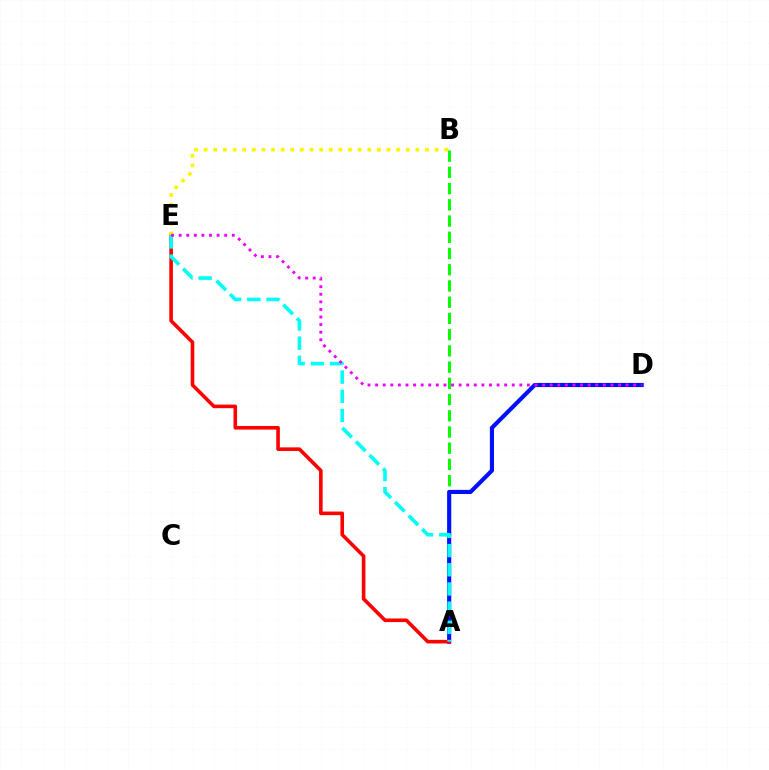{('A', 'B'): [{'color': '#08ff00', 'line_style': 'dashed', 'thickness': 2.2}], ('A', 'D'): [{'color': '#0010ff', 'line_style': 'solid', 'thickness': 2.97}], ('A', 'E'): [{'color': '#ff0000', 'line_style': 'solid', 'thickness': 2.59}, {'color': '#00fff6', 'line_style': 'dashed', 'thickness': 2.61}], ('B', 'E'): [{'color': '#fcf500', 'line_style': 'dotted', 'thickness': 2.61}], ('D', 'E'): [{'color': '#ee00ff', 'line_style': 'dotted', 'thickness': 2.06}]}